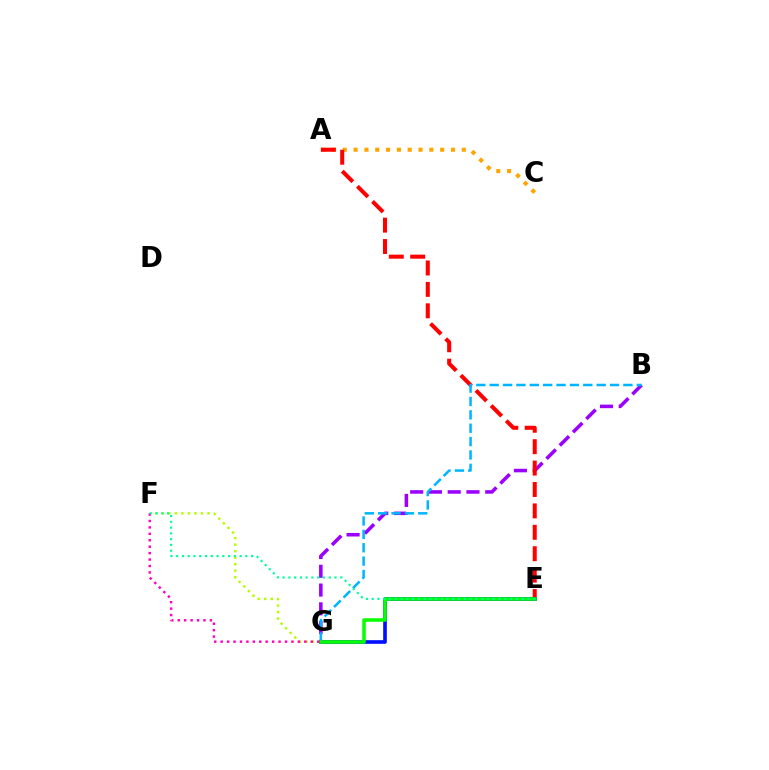{('B', 'G'): [{'color': '#9b00ff', 'line_style': 'dashed', 'thickness': 2.55}, {'color': '#00b5ff', 'line_style': 'dashed', 'thickness': 1.82}], ('A', 'C'): [{'color': '#ffa500', 'line_style': 'dotted', 'thickness': 2.94}], ('A', 'E'): [{'color': '#ff0000', 'line_style': 'dashed', 'thickness': 2.91}], ('F', 'G'): [{'color': '#b3ff00', 'line_style': 'dotted', 'thickness': 1.77}, {'color': '#ff00bd', 'line_style': 'dotted', 'thickness': 1.75}], ('E', 'G'): [{'color': '#0010ff', 'line_style': 'solid', 'thickness': 2.61}, {'color': '#08ff00', 'line_style': 'solid', 'thickness': 2.54}], ('E', 'F'): [{'color': '#00ff9d', 'line_style': 'dotted', 'thickness': 1.57}]}